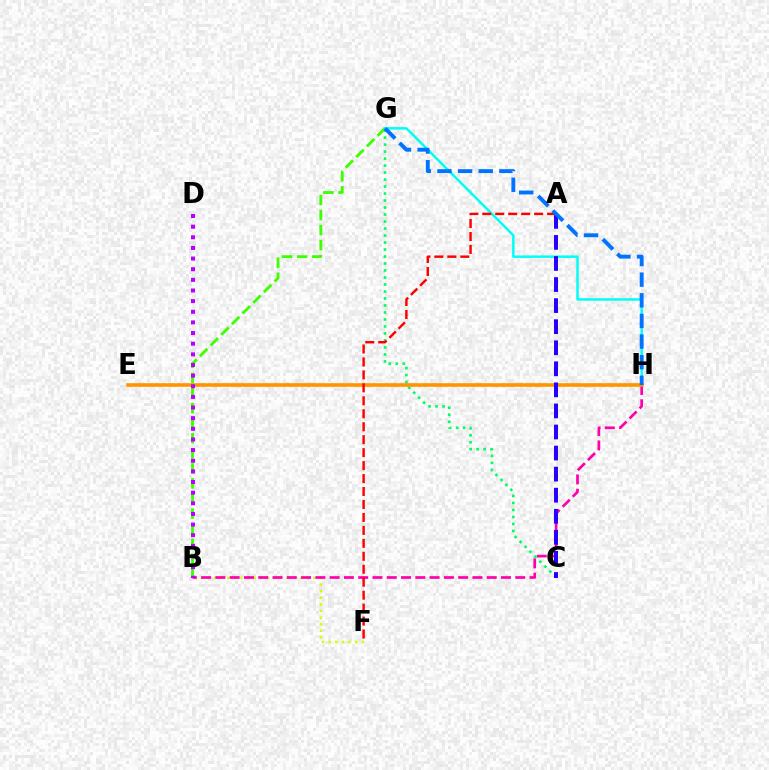{('B', 'G'): [{'color': '#3dff00', 'line_style': 'dashed', 'thickness': 2.05}], ('G', 'H'): [{'color': '#00fff6', 'line_style': 'solid', 'thickness': 1.8}, {'color': '#0074ff', 'line_style': 'dashed', 'thickness': 2.8}], ('B', 'F'): [{'color': '#d1ff00', 'line_style': 'dotted', 'thickness': 1.8}], ('B', 'H'): [{'color': '#ff00ac', 'line_style': 'dashed', 'thickness': 1.94}], ('C', 'G'): [{'color': '#00ff5c', 'line_style': 'dotted', 'thickness': 1.9}], ('E', 'H'): [{'color': '#ff9400', 'line_style': 'solid', 'thickness': 2.59}], ('A', 'C'): [{'color': '#2500ff', 'line_style': 'dashed', 'thickness': 2.86}], ('A', 'F'): [{'color': '#ff0000', 'line_style': 'dashed', 'thickness': 1.76}], ('B', 'D'): [{'color': '#b900ff', 'line_style': 'dotted', 'thickness': 2.89}]}